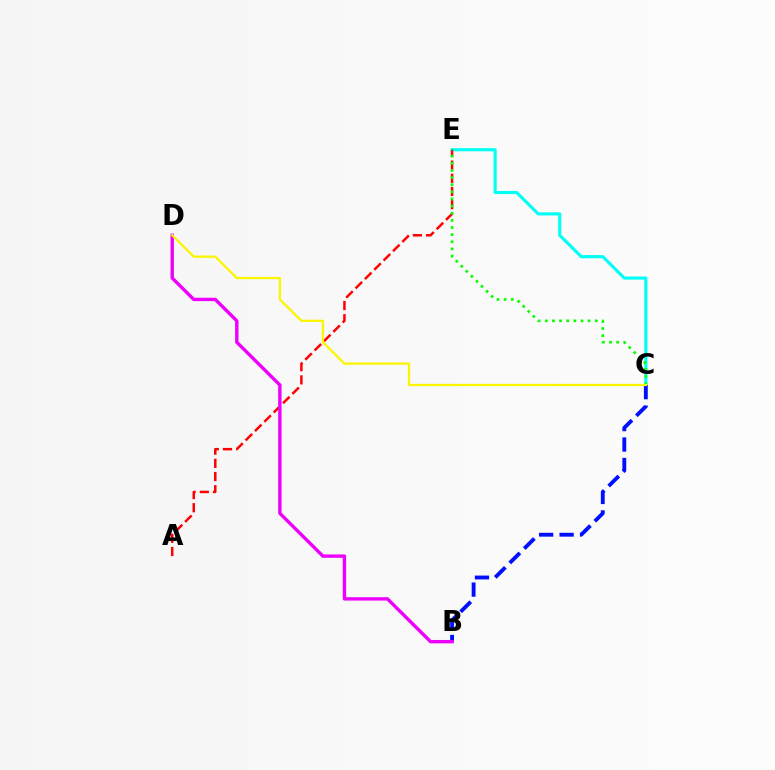{('C', 'E'): [{'color': '#00fff6', 'line_style': 'solid', 'thickness': 2.25}, {'color': '#08ff00', 'line_style': 'dotted', 'thickness': 1.94}], ('A', 'E'): [{'color': '#ff0000', 'line_style': 'dashed', 'thickness': 1.79}], ('B', 'C'): [{'color': '#0010ff', 'line_style': 'dashed', 'thickness': 2.78}], ('B', 'D'): [{'color': '#ee00ff', 'line_style': 'solid', 'thickness': 2.44}], ('C', 'D'): [{'color': '#fcf500', 'line_style': 'solid', 'thickness': 1.64}]}